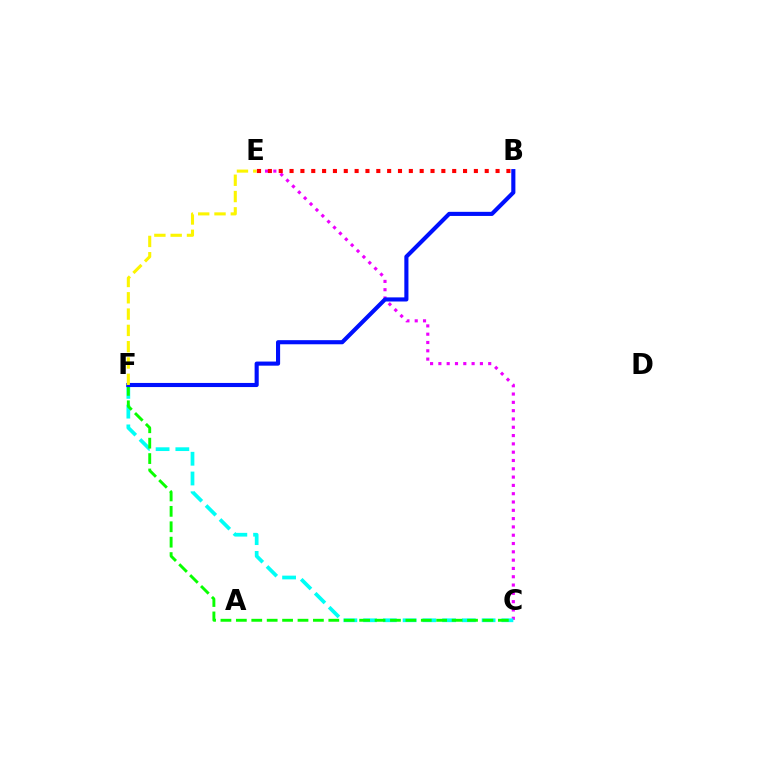{('C', 'E'): [{'color': '#ee00ff', 'line_style': 'dotted', 'thickness': 2.26}], ('B', 'E'): [{'color': '#ff0000', 'line_style': 'dotted', 'thickness': 2.95}], ('C', 'F'): [{'color': '#00fff6', 'line_style': 'dashed', 'thickness': 2.68}, {'color': '#08ff00', 'line_style': 'dashed', 'thickness': 2.09}], ('B', 'F'): [{'color': '#0010ff', 'line_style': 'solid', 'thickness': 2.96}], ('E', 'F'): [{'color': '#fcf500', 'line_style': 'dashed', 'thickness': 2.21}]}